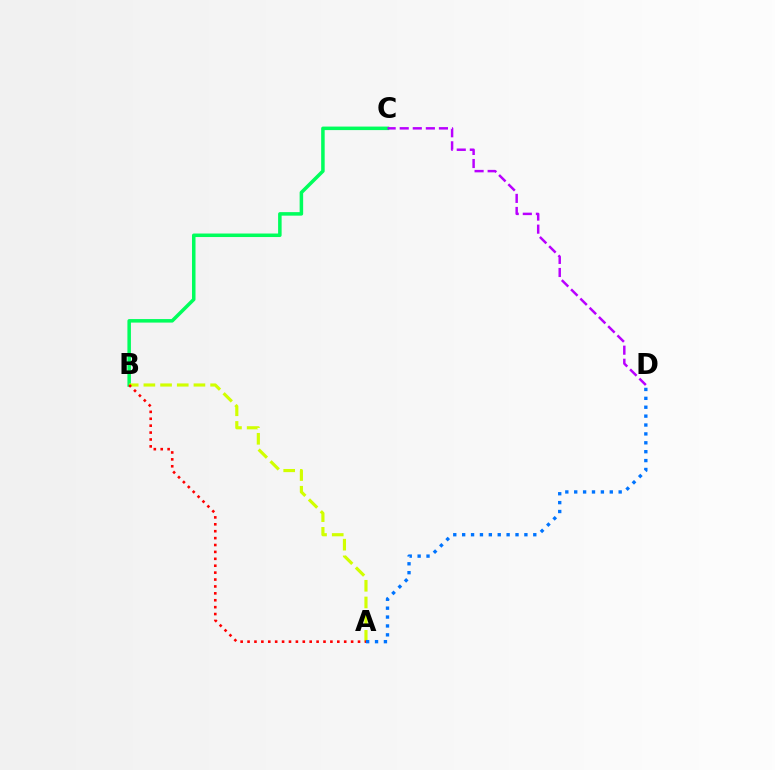{('B', 'C'): [{'color': '#00ff5c', 'line_style': 'solid', 'thickness': 2.53}], ('A', 'B'): [{'color': '#d1ff00', 'line_style': 'dashed', 'thickness': 2.27}, {'color': '#ff0000', 'line_style': 'dotted', 'thickness': 1.88}], ('A', 'D'): [{'color': '#0074ff', 'line_style': 'dotted', 'thickness': 2.42}], ('C', 'D'): [{'color': '#b900ff', 'line_style': 'dashed', 'thickness': 1.78}]}